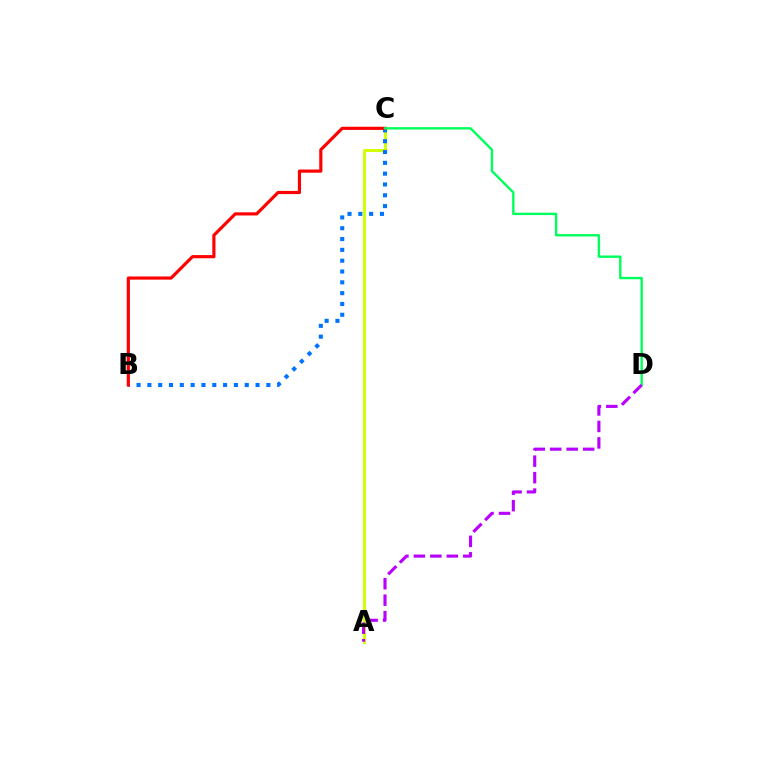{('A', 'C'): [{'color': '#d1ff00', 'line_style': 'solid', 'thickness': 2.14}], ('B', 'C'): [{'color': '#0074ff', 'line_style': 'dotted', 'thickness': 2.94}, {'color': '#ff0000', 'line_style': 'solid', 'thickness': 2.28}], ('C', 'D'): [{'color': '#00ff5c', 'line_style': 'solid', 'thickness': 1.72}], ('A', 'D'): [{'color': '#b900ff', 'line_style': 'dashed', 'thickness': 2.24}]}